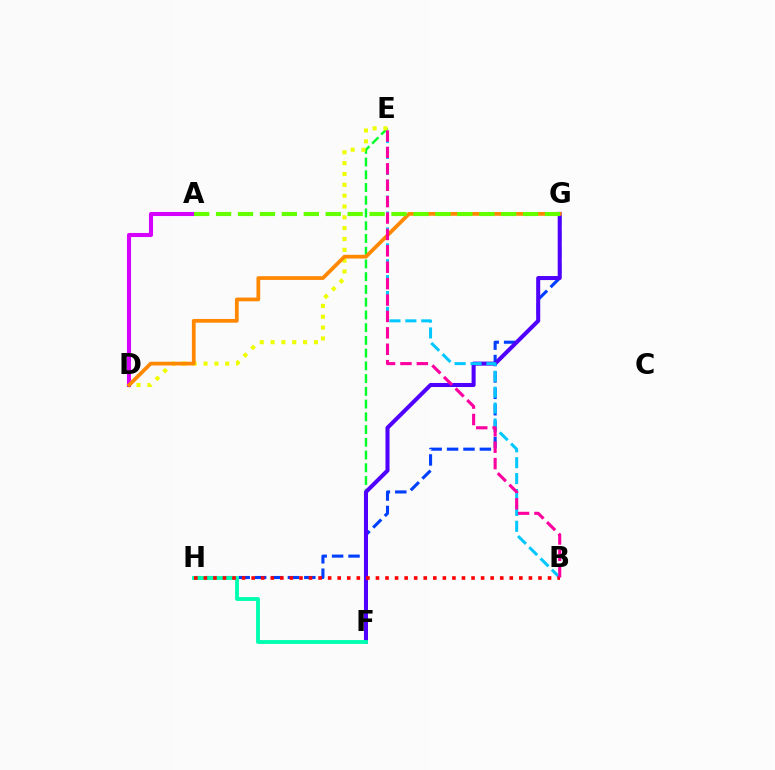{('G', 'H'): [{'color': '#003fff', 'line_style': 'dashed', 'thickness': 2.23}], ('E', 'F'): [{'color': '#00ff27', 'line_style': 'dashed', 'thickness': 1.73}], ('F', 'G'): [{'color': '#4f00ff', 'line_style': 'solid', 'thickness': 2.91}], ('D', 'E'): [{'color': '#eeff00', 'line_style': 'dotted', 'thickness': 2.94}], ('A', 'D'): [{'color': '#d600ff', 'line_style': 'solid', 'thickness': 2.94}], ('F', 'H'): [{'color': '#00ffaf', 'line_style': 'solid', 'thickness': 2.77}], ('B', 'E'): [{'color': '#00c7ff', 'line_style': 'dashed', 'thickness': 2.16}, {'color': '#ff00a0', 'line_style': 'dashed', 'thickness': 2.23}], ('B', 'H'): [{'color': '#ff0000', 'line_style': 'dotted', 'thickness': 2.6}], ('D', 'G'): [{'color': '#ff8800', 'line_style': 'solid', 'thickness': 2.7}], ('A', 'G'): [{'color': '#66ff00', 'line_style': 'dashed', 'thickness': 2.98}]}